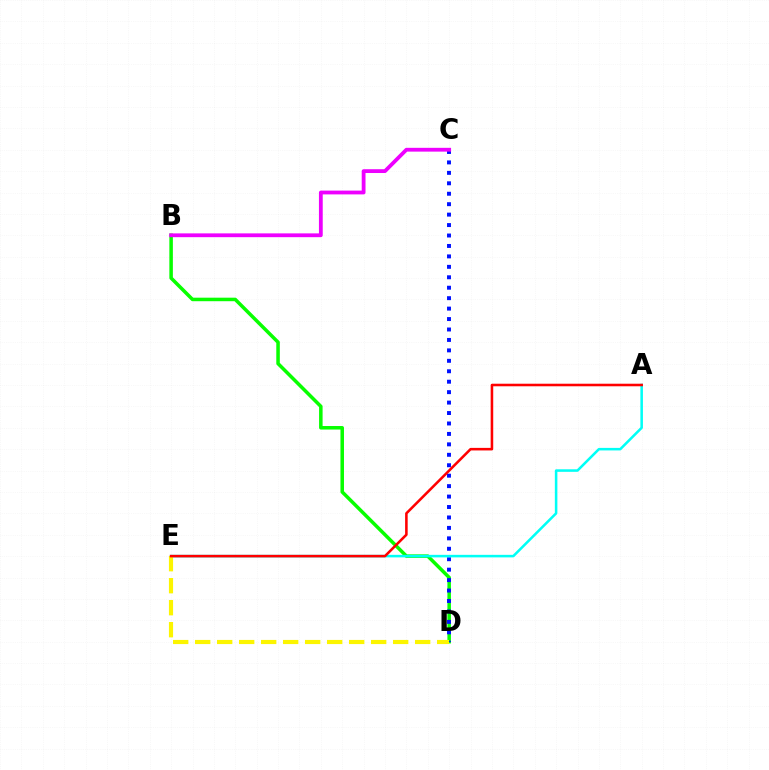{('B', 'D'): [{'color': '#08ff00', 'line_style': 'solid', 'thickness': 2.54}], ('C', 'D'): [{'color': '#0010ff', 'line_style': 'dotted', 'thickness': 2.84}], ('A', 'E'): [{'color': '#00fff6', 'line_style': 'solid', 'thickness': 1.83}, {'color': '#ff0000', 'line_style': 'solid', 'thickness': 1.85}], ('D', 'E'): [{'color': '#fcf500', 'line_style': 'dashed', 'thickness': 2.99}], ('B', 'C'): [{'color': '#ee00ff', 'line_style': 'solid', 'thickness': 2.73}]}